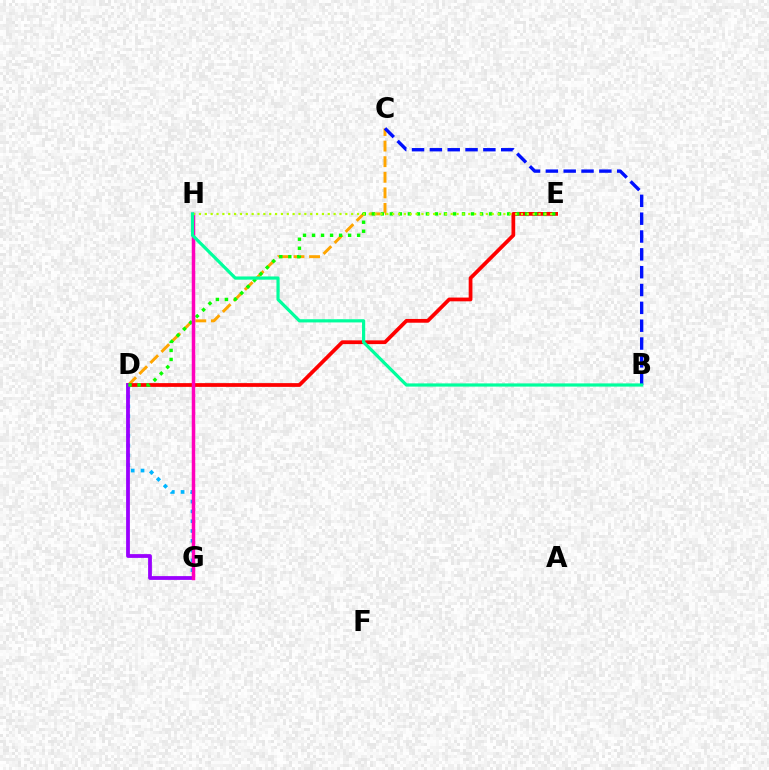{('C', 'D'): [{'color': '#ffa500', 'line_style': 'dashed', 'thickness': 2.12}], ('D', 'E'): [{'color': '#ff0000', 'line_style': 'solid', 'thickness': 2.7}, {'color': '#08ff00', 'line_style': 'dotted', 'thickness': 2.45}], ('D', 'G'): [{'color': '#00b5ff', 'line_style': 'dotted', 'thickness': 2.66}, {'color': '#9b00ff', 'line_style': 'solid', 'thickness': 2.72}], ('B', 'C'): [{'color': '#0010ff', 'line_style': 'dashed', 'thickness': 2.42}], ('G', 'H'): [{'color': '#ff00bd', 'line_style': 'solid', 'thickness': 2.52}], ('E', 'H'): [{'color': '#b3ff00', 'line_style': 'dotted', 'thickness': 1.59}], ('B', 'H'): [{'color': '#00ff9d', 'line_style': 'solid', 'thickness': 2.31}]}